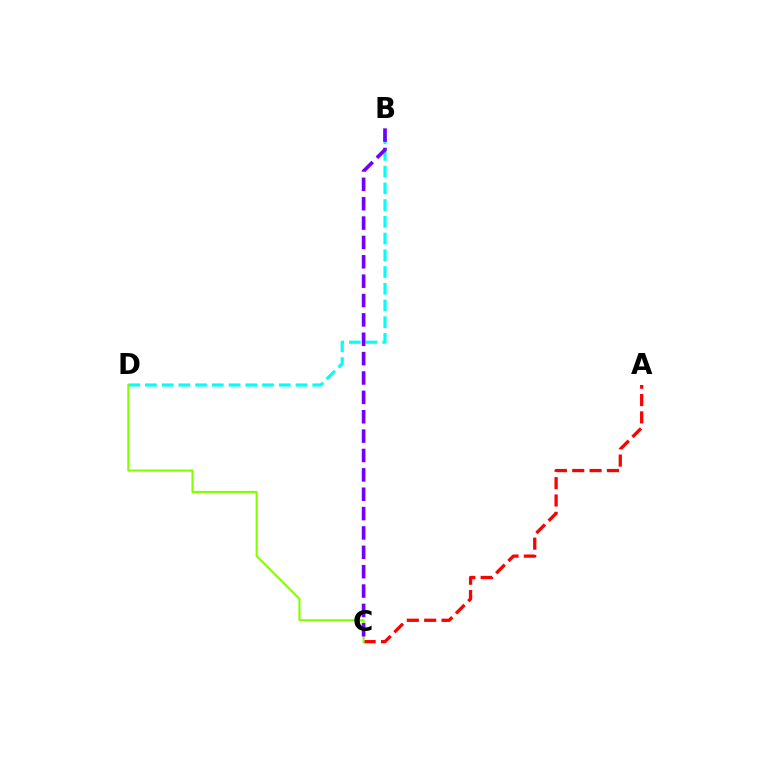{('A', 'C'): [{'color': '#ff0000', 'line_style': 'dashed', 'thickness': 2.36}], ('B', 'D'): [{'color': '#00fff6', 'line_style': 'dashed', 'thickness': 2.27}], ('C', 'D'): [{'color': '#84ff00', 'line_style': 'solid', 'thickness': 1.53}], ('B', 'C'): [{'color': '#7200ff', 'line_style': 'dashed', 'thickness': 2.63}]}